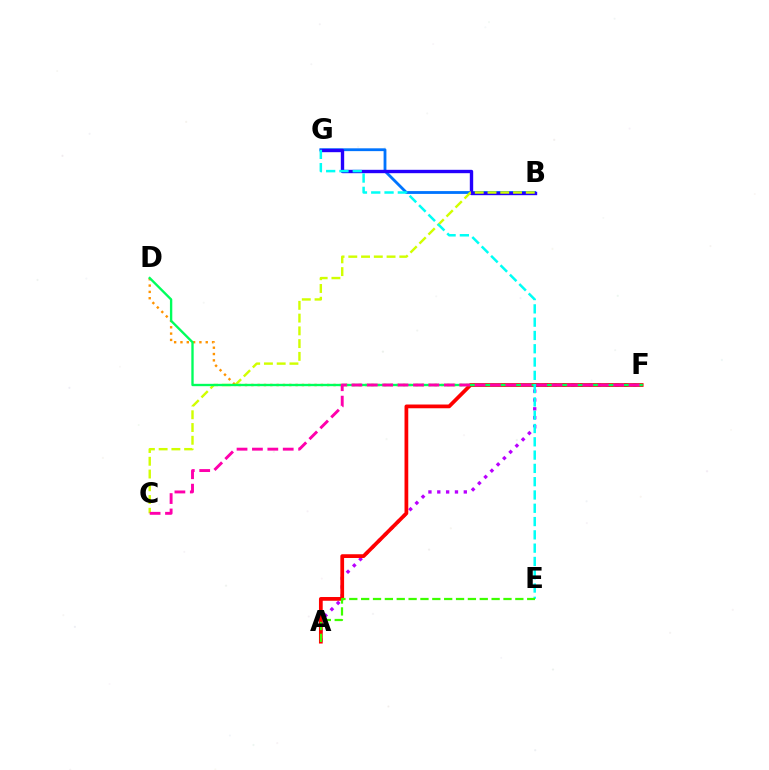{('D', 'F'): [{'color': '#ff9400', 'line_style': 'dotted', 'thickness': 1.72}, {'color': '#00ff5c', 'line_style': 'solid', 'thickness': 1.7}], ('A', 'F'): [{'color': '#b900ff', 'line_style': 'dotted', 'thickness': 2.4}, {'color': '#ff0000', 'line_style': 'solid', 'thickness': 2.7}], ('B', 'G'): [{'color': '#0074ff', 'line_style': 'solid', 'thickness': 2.03}, {'color': '#2500ff', 'line_style': 'solid', 'thickness': 2.43}], ('B', 'C'): [{'color': '#d1ff00', 'line_style': 'dashed', 'thickness': 1.73}], ('C', 'F'): [{'color': '#ff00ac', 'line_style': 'dashed', 'thickness': 2.09}], ('E', 'G'): [{'color': '#00fff6', 'line_style': 'dashed', 'thickness': 1.81}], ('A', 'E'): [{'color': '#3dff00', 'line_style': 'dashed', 'thickness': 1.61}]}